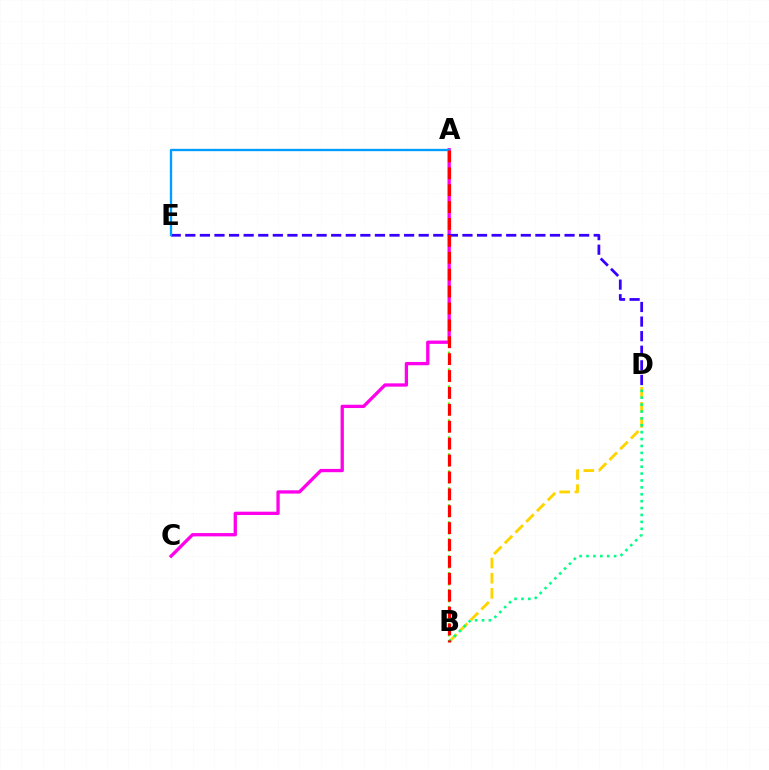{('B', 'D'): [{'color': '#ffd500', 'line_style': 'dashed', 'thickness': 2.06}, {'color': '#00ff86', 'line_style': 'dotted', 'thickness': 1.87}], ('A', 'B'): [{'color': '#4fff00', 'line_style': 'dotted', 'thickness': 1.54}, {'color': '#ff0000', 'line_style': 'dashed', 'thickness': 2.3}], ('A', 'C'): [{'color': '#ff00ed', 'line_style': 'solid', 'thickness': 2.38}], ('D', 'E'): [{'color': '#3700ff', 'line_style': 'dashed', 'thickness': 1.98}], ('A', 'E'): [{'color': '#009eff', 'line_style': 'solid', 'thickness': 1.68}]}